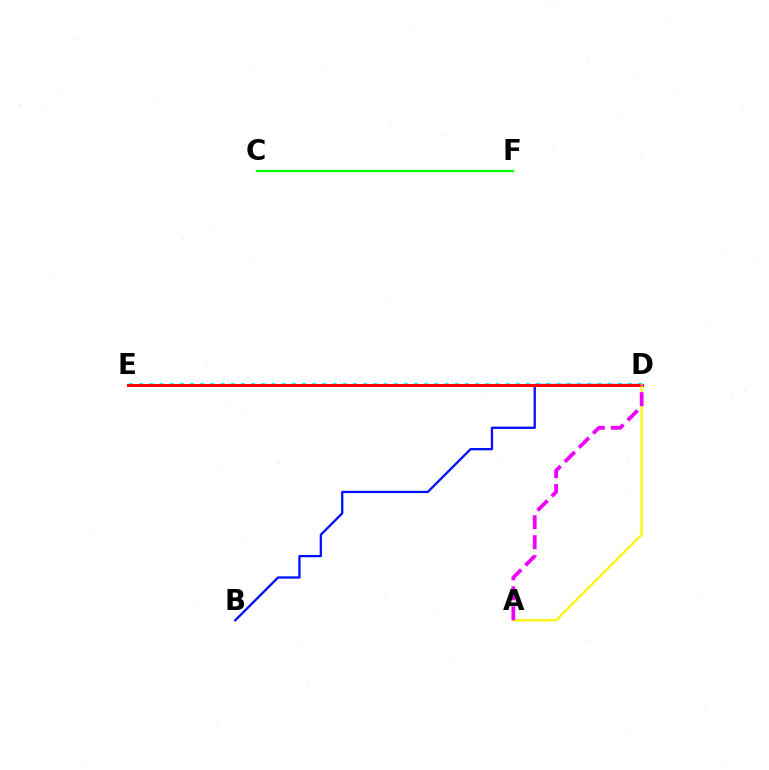{('D', 'E'): [{'color': '#00fff6', 'line_style': 'dotted', 'thickness': 2.77}, {'color': '#ff0000', 'line_style': 'solid', 'thickness': 2.16}], ('C', 'F'): [{'color': '#08ff00', 'line_style': 'solid', 'thickness': 1.66}], ('B', 'D'): [{'color': '#0010ff', 'line_style': 'solid', 'thickness': 1.65}], ('A', 'D'): [{'color': '#fcf500', 'line_style': 'solid', 'thickness': 1.58}, {'color': '#ee00ff', 'line_style': 'dashed', 'thickness': 2.72}]}